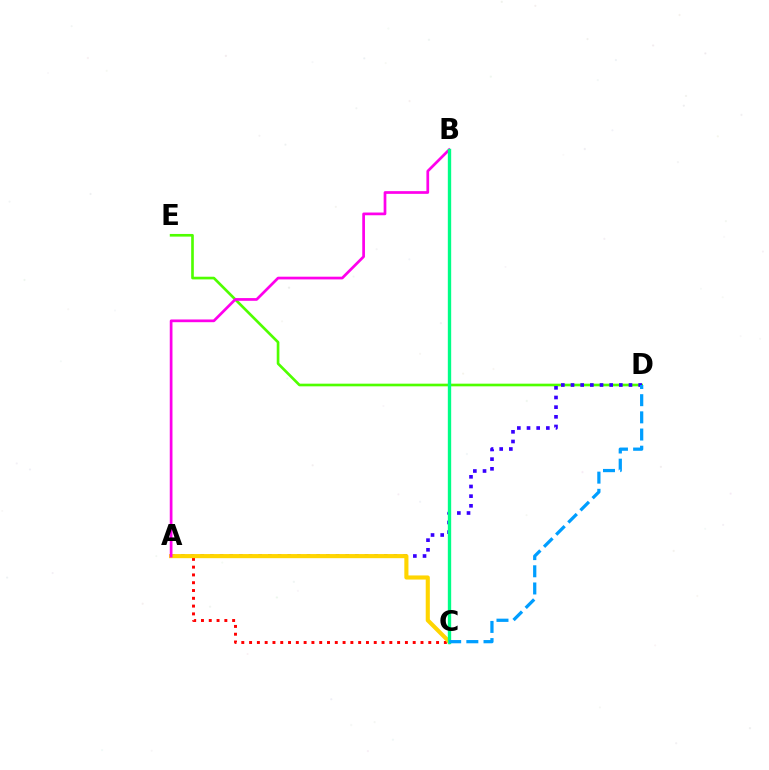{('A', 'C'): [{'color': '#ff0000', 'line_style': 'dotted', 'thickness': 2.12}, {'color': '#ffd500', 'line_style': 'solid', 'thickness': 2.96}], ('D', 'E'): [{'color': '#4fff00', 'line_style': 'solid', 'thickness': 1.91}], ('A', 'D'): [{'color': '#3700ff', 'line_style': 'dotted', 'thickness': 2.63}], ('A', 'B'): [{'color': '#ff00ed', 'line_style': 'solid', 'thickness': 1.96}], ('B', 'C'): [{'color': '#00ff86', 'line_style': 'solid', 'thickness': 2.41}], ('C', 'D'): [{'color': '#009eff', 'line_style': 'dashed', 'thickness': 2.33}]}